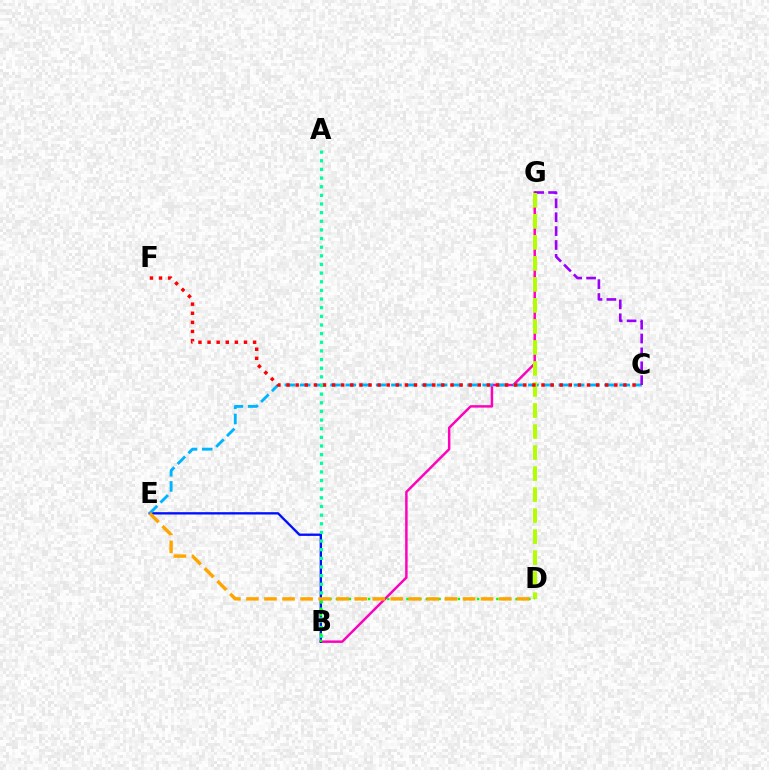{('B', 'G'): [{'color': '#ff00bd', 'line_style': 'solid', 'thickness': 1.78}], ('B', 'E'): [{'color': '#0010ff', 'line_style': 'solid', 'thickness': 1.68}], ('C', 'E'): [{'color': '#00b5ff', 'line_style': 'dashed', 'thickness': 2.07}], ('C', 'G'): [{'color': '#9b00ff', 'line_style': 'dashed', 'thickness': 1.89}], ('D', 'G'): [{'color': '#b3ff00', 'line_style': 'dashed', 'thickness': 2.86}], ('C', 'F'): [{'color': '#ff0000', 'line_style': 'dotted', 'thickness': 2.47}], ('A', 'B'): [{'color': '#00ff9d', 'line_style': 'dotted', 'thickness': 2.35}], ('B', 'D'): [{'color': '#08ff00', 'line_style': 'dotted', 'thickness': 1.74}], ('D', 'E'): [{'color': '#ffa500', 'line_style': 'dashed', 'thickness': 2.45}]}